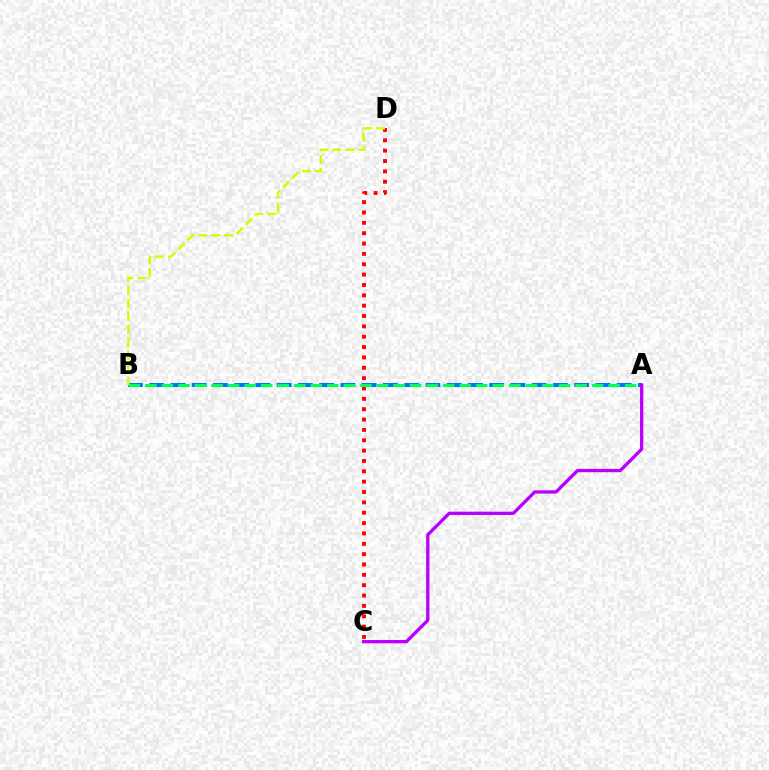{('C', 'D'): [{'color': '#ff0000', 'line_style': 'dotted', 'thickness': 2.81}], ('A', 'B'): [{'color': '#0074ff', 'line_style': 'dashed', 'thickness': 2.89}, {'color': '#00ff5c', 'line_style': 'dashed', 'thickness': 2.25}], ('B', 'D'): [{'color': '#d1ff00', 'line_style': 'dashed', 'thickness': 1.76}], ('A', 'C'): [{'color': '#b900ff', 'line_style': 'solid', 'thickness': 2.37}]}